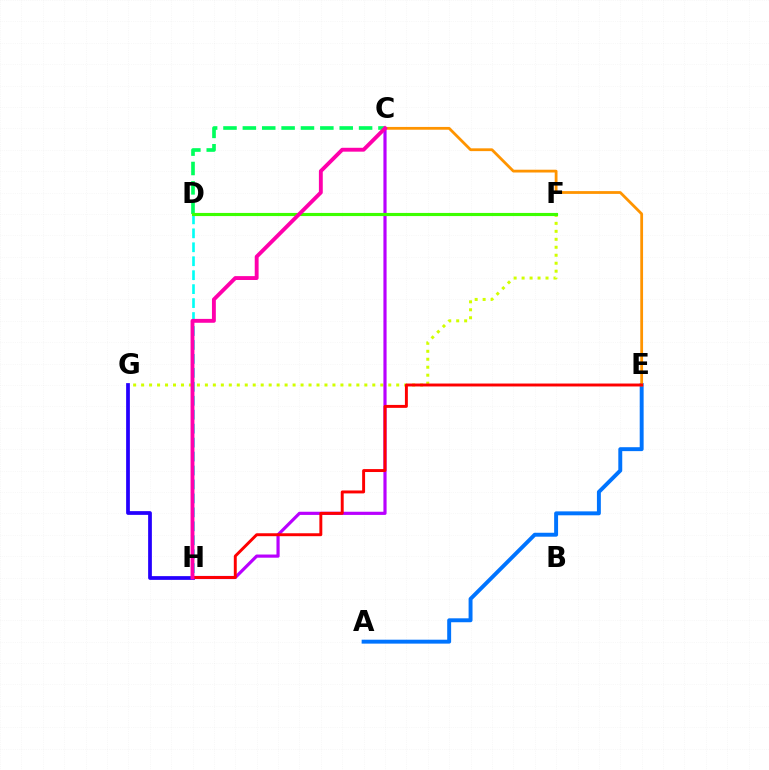{('G', 'H'): [{'color': '#2500ff', 'line_style': 'solid', 'thickness': 2.69}], ('D', 'H'): [{'color': '#00fff6', 'line_style': 'dashed', 'thickness': 1.9}], ('A', 'E'): [{'color': '#0074ff', 'line_style': 'solid', 'thickness': 2.83}], ('F', 'G'): [{'color': '#d1ff00', 'line_style': 'dotted', 'thickness': 2.17}], ('C', 'E'): [{'color': '#ff9400', 'line_style': 'solid', 'thickness': 2.01}], ('C', 'D'): [{'color': '#00ff5c', 'line_style': 'dashed', 'thickness': 2.63}], ('C', 'H'): [{'color': '#b900ff', 'line_style': 'solid', 'thickness': 2.28}, {'color': '#ff00ac', 'line_style': 'solid', 'thickness': 2.79}], ('D', 'F'): [{'color': '#3dff00', 'line_style': 'solid', 'thickness': 2.26}], ('E', 'H'): [{'color': '#ff0000', 'line_style': 'solid', 'thickness': 2.11}]}